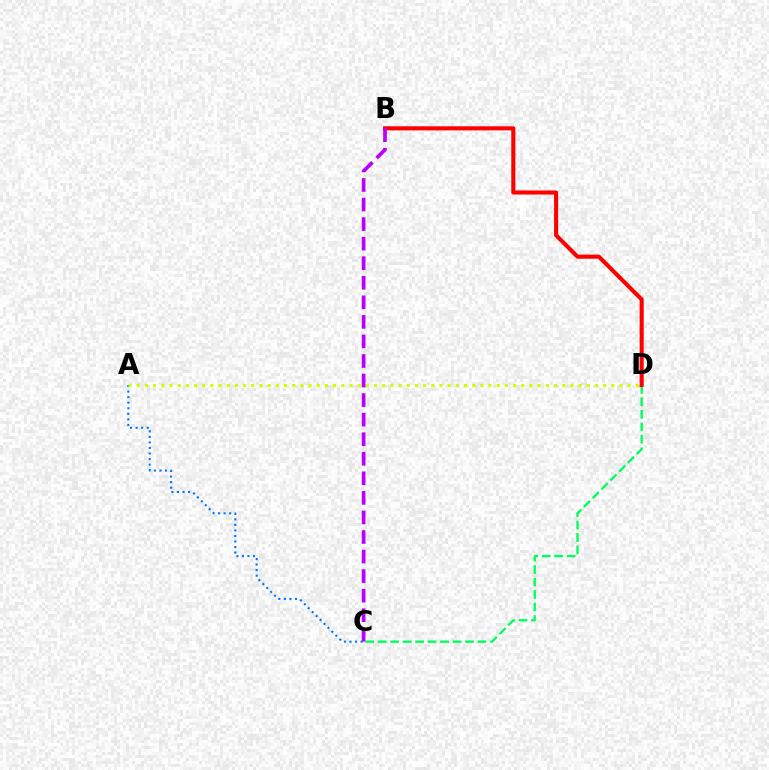{('C', 'D'): [{'color': '#00ff5c', 'line_style': 'dashed', 'thickness': 1.7}], ('A', 'C'): [{'color': '#0074ff', 'line_style': 'dotted', 'thickness': 1.51}], ('B', 'D'): [{'color': '#ff0000', 'line_style': 'solid', 'thickness': 2.94}], ('A', 'D'): [{'color': '#d1ff00', 'line_style': 'dotted', 'thickness': 2.22}], ('B', 'C'): [{'color': '#b900ff', 'line_style': 'dashed', 'thickness': 2.66}]}